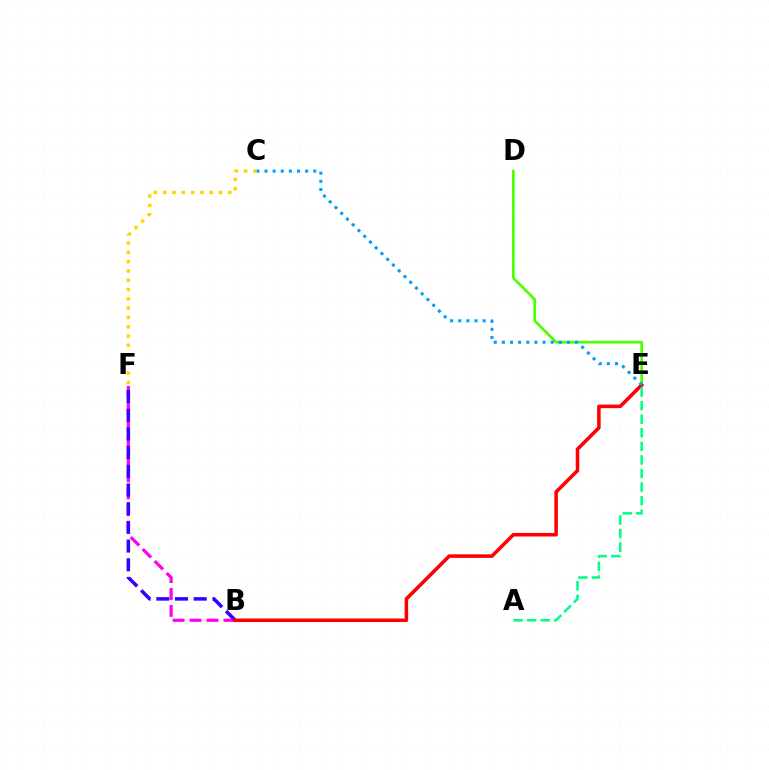{('B', 'F'): [{'color': '#ff00ed', 'line_style': 'dashed', 'thickness': 2.3}, {'color': '#3700ff', 'line_style': 'dashed', 'thickness': 2.54}], ('D', 'E'): [{'color': '#4fff00', 'line_style': 'solid', 'thickness': 1.95}], ('B', 'E'): [{'color': '#ff0000', 'line_style': 'solid', 'thickness': 2.55}], ('C', 'F'): [{'color': '#ffd500', 'line_style': 'dotted', 'thickness': 2.53}], ('A', 'E'): [{'color': '#00ff86', 'line_style': 'dashed', 'thickness': 1.84}], ('C', 'E'): [{'color': '#009eff', 'line_style': 'dotted', 'thickness': 2.21}]}